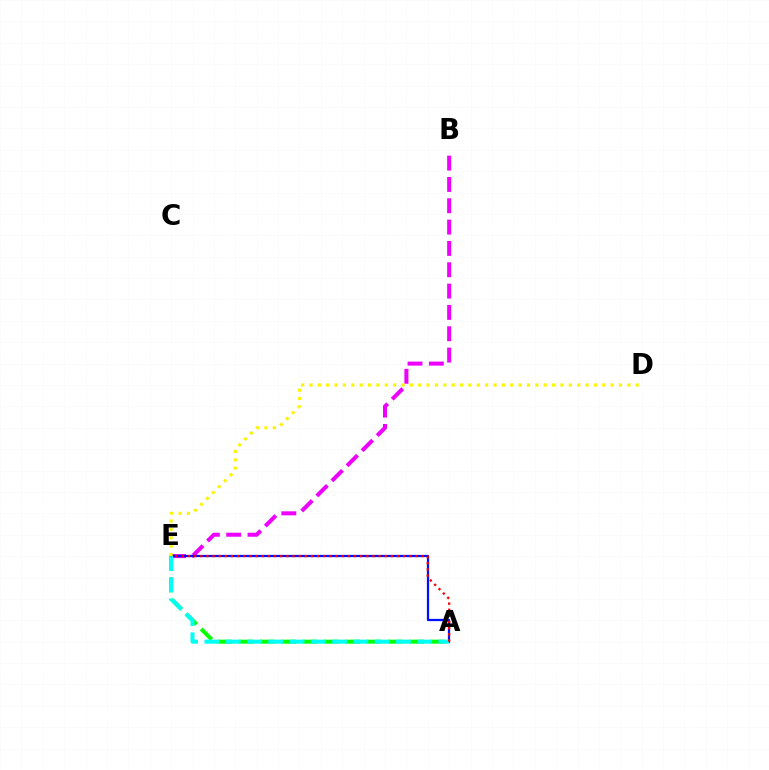{('B', 'E'): [{'color': '#ee00ff', 'line_style': 'dashed', 'thickness': 2.9}], ('A', 'E'): [{'color': '#08ff00', 'line_style': 'dashed', 'thickness': 2.9}, {'color': '#0010ff', 'line_style': 'solid', 'thickness': 1.62}, {'color': '#00fff6', 'line_style': 'dashed', 'thickness': 2.89}, {'color': '#ff0000', 'line_style': 'dotted', 'thickness': 1.67}], ('D', 'E'): [{'color': '#fcf500', 'line_style': 'dotted', 'thickness': 2.27}]}